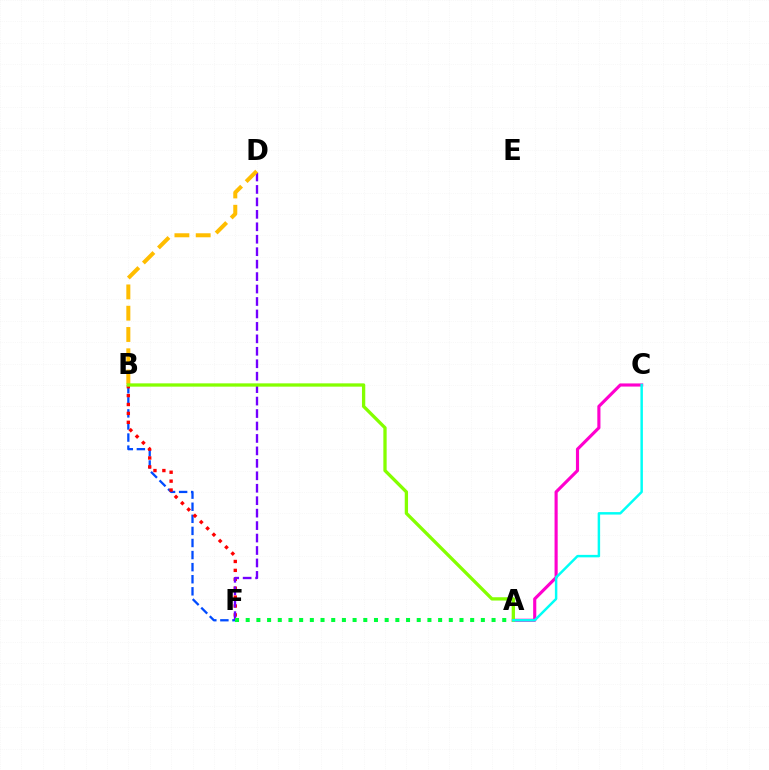{('B', 'F'): [{'color': '#004bff', 'line_style': 'dashed', 'thickness': 1.64}, {'color': '#ff0000', 'line_style': 'dotted', 'thickness': 2.42}], ('A', 'C'): [{'color': '#ff00cf', 'line_style': 'solid', 'thickness': 2.25}, {'color': '#00fff6', 'line_style': 'solid', 'thickness': 1.78}], ('D', 'F'): [{'color': '#7200ff', 'line_style': 'dashed', 'thickness': 1.69}], ('A', 'F'): [{'color': '#00ff39', 'line_style': 'dotted', 'thickness': 2.9}], ('B', 'D'): [{'color': '#ffbd00', 'line_style': 'dashed', 'thickness': 2.89}], ('A', 'B'): [{'color': '#84ff00', 'line_style': 'solid', 'thickness': 2.38}]}